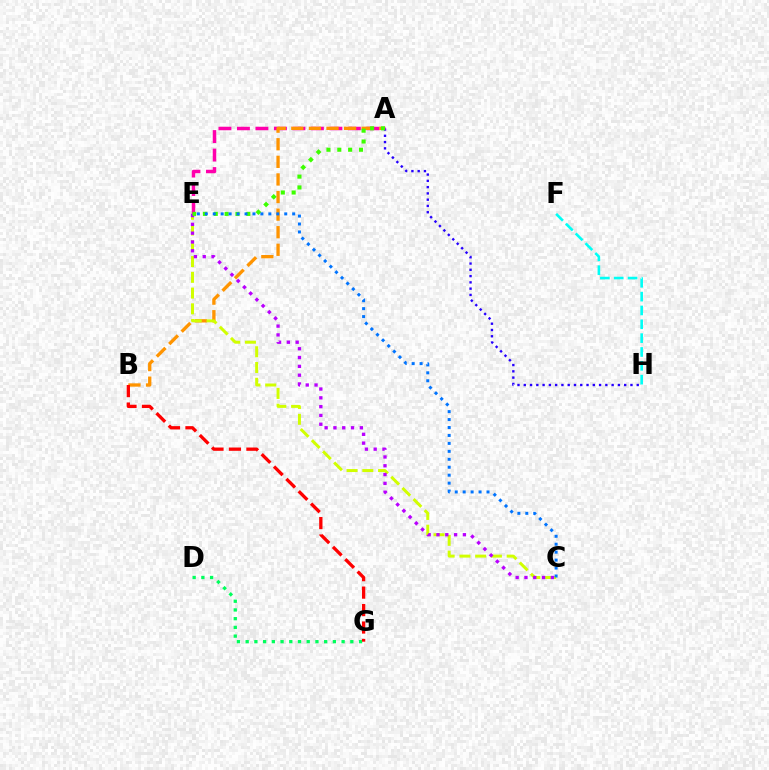{('A', 'H'): [{'color': '#2500ff', 'line_style': 'dotted', 'thickness': 1.71}], ('A', 'E'): [{'color': '#ff00ac', 'line_style': 'dashed', 'thickness': 2.51}, {'color': '#3dff00', 'line_style': 'dotted', 'thickness': 2.95}], ('D', 'G'): [{'color': '#00ff5c', 'line_style': 'dotted', 'thickness': 2.37}], ('A', 'B'): [{'color': '#ff9400', 'line_style': 'dashed', 'thickness': 2.39}], ('C', 'E'): [{'color': '#d1ff00', 'line_style': 'dashed', 'thickness': 2.14}, {'color': '#b900ff', 'line_style': 'dotted', 'thickness': 2.39}, {'color': '#0074ff', 'line_style': 'dotted', 'thickness': 2.16}], ('F', 'H'): [{'color': '#00fff6', 'line_style': 'dashed', 'thickness': 1.88}], ('B', 'G'): [{'color': '#ff0000', 'line_style': 'dashed', 'thickness': 2.37}]}